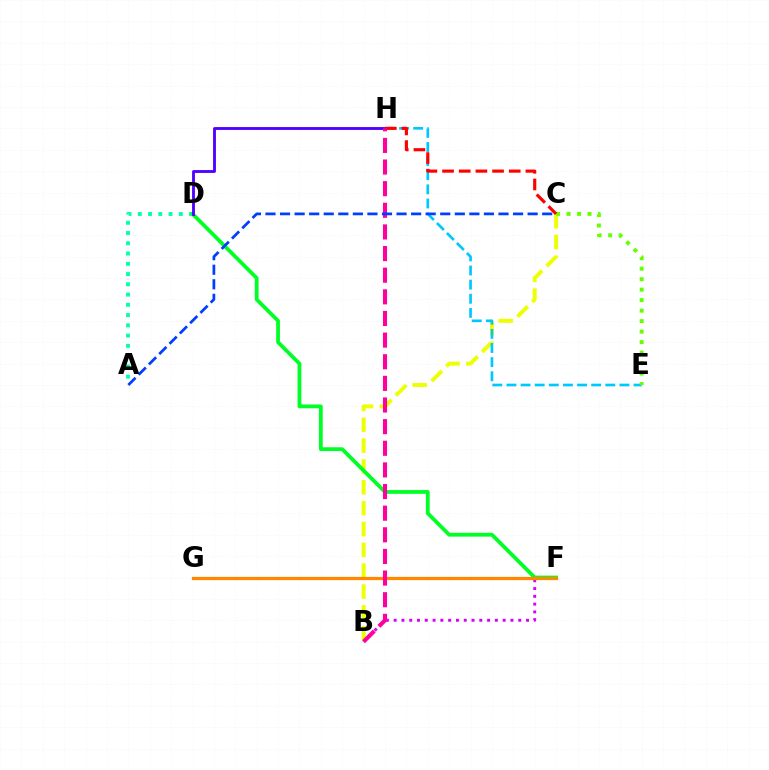{('B', 'F'): [{'color': '#d600ff', 'line_style': 'dotted', 'thickness': 2.12}], ('B', 'C'): [{'color': '#eeff00', 'line_style': 'dashed', 'thickness': 2.83}], ('A', 'D'): [{'color': '#00ffaf', 'line_style': 'dotted', 'thickness': 2.79}], ('E', 'H'): [{'color': '#00c7ff', 'line_style': 'dashed', 'thickness': 1.92}], ('D', 'F'): [{'color': '#00ff27', 'line_style': 'solid', 'thickness': 2.72}], ('F', 'G'): [{'color': '#ff8800', 'line_style': 'solid', 'thickness': 2.33}], ('D', 'H'): [{'color': '#4f00ff', 'line_style': 'solid', 'thickness': 2.05}], ('C', 'E'): [{'color': '#66ff00', 'line_style': 'dotted', 'thickness': 2.85}], ('C', 'H'): [{'color': '#ff0000', 'line_style': 'dashed', 'thickness': 2.26}], ('B', 'H'): [{'color': '#ff00a0', 'line_style': 'dashed', 'thickness': 2.94}], ('A', 'C'): [{'color': '#003fff', 'line_style': 'dashed', 'thickness': 1.98}]}